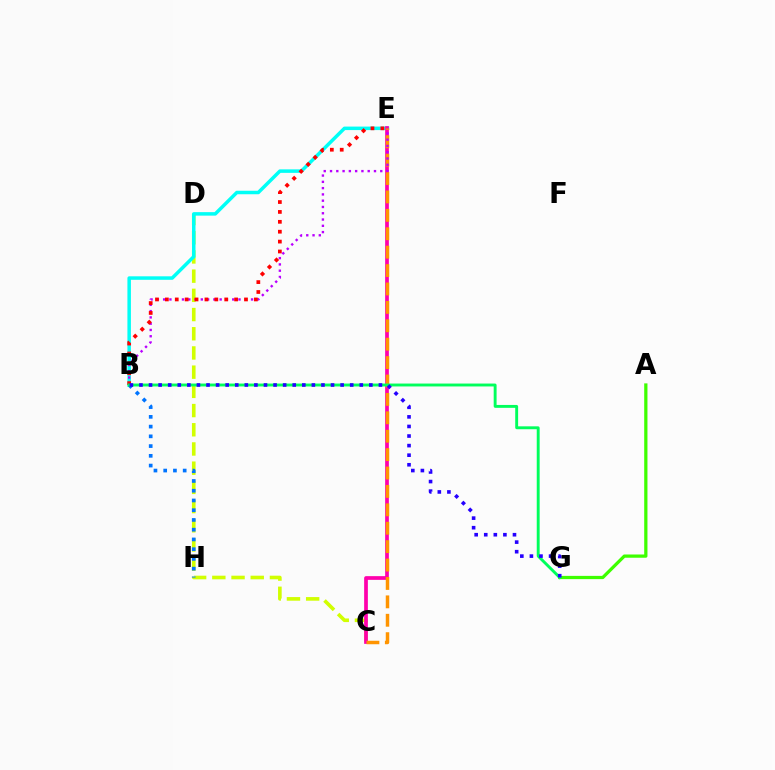{('C', 'D'): [{'color': '#d1ff00', 'line_style': 'dashed', 'thickness': 2.61}], ('A', 'G'): [{'color': '#3dff00', 'line_style': 'solid', 'thickness': 2.34}], ('B', 'E'): [{'color': '#00fff6', 'line_style': 'solid', 'thickness': 2.52}, {'color': '#b900ff', 'line_style': 'dotted', 'thickness': 1.71}, {'color': '#ff0000', 'line_style': 'dotted', 'thickness': 2.69}], ('B', 'H'): [{'color': '#0074ff', 'line_style': 'dotted', 'thickness': 2.65}], ('C', 'E'): [{'color': '#ff00ac', 'line_style': 'solid', 'thickness': 2.68}, {'color': '#ff9400', 'line_style': 'dashed', 'thickness': 2.5}], ('B', 'G'): [{'color': '#00ff5c', 'line_style': 'solid', 'thickness': 2.09}, {'color': '#2500ff', 'line_style': 'dotted', 'thickness': 2.6}]}